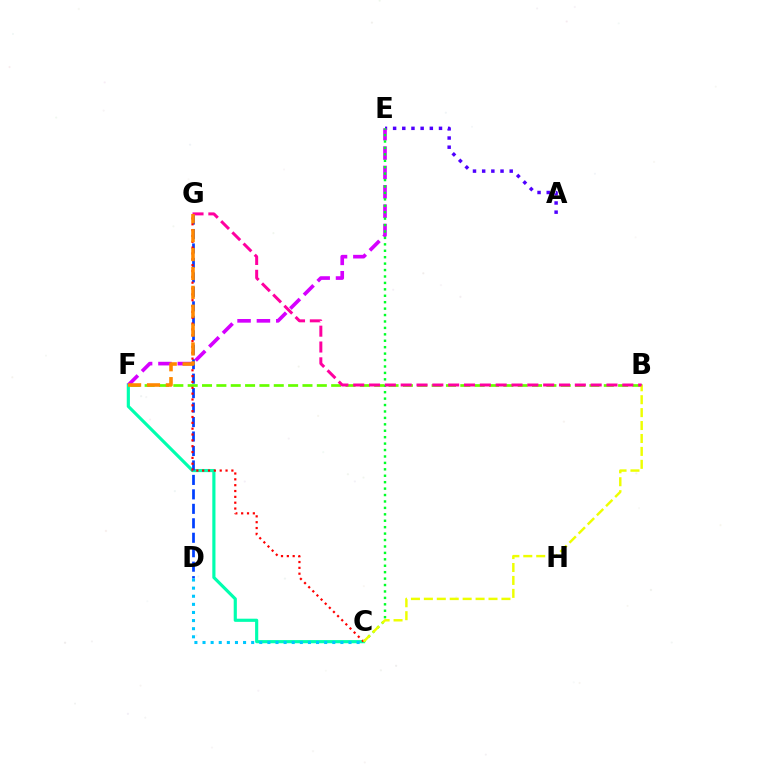{('C', 'F'): [{'color': '#00ffaf', 'line_style': 'solid', 'thickness': 2.27}], ('D', 'G'): [{'color': '#003fff', 'line_style': 'dashed', 'thickness': 1.96}], ('A', 'E'): [{'color': '#4f00ff', 'line_style': 'dotted', 'thickness': 2.49}], ('E', 'F'): [{'color': '#d600ff', 'line_style': 'dashed', 'thickness': 2.63}], ('C', 'E'): [{'color': '#00ff27', 'line_style': 'dotted', 'thickness': 1.75}], ('C', 'D'): [{'color': '#00c7ff', 'line_style': 'dotted', 'thickness': 2.2}], ('B', 'F'): [{'color': '#66ff00', 'line_style': 'dashed', 'thickness': 1.95}], ('C', 'G'): [{'color': '#ff0000', 'line_style': 'dotted', 'thickness': 1.59}], ('B', 'C'): [{'color': '#eeff00', 'line_style': 'dashed', 'thickness': 1.76}], ('B', 'G'): [{'color': '#ff00a0', 'line_style': 'dashed', 'thickness': 2.15}], ('F', 'G'): [{'color': '#ff8800', 'line_style': 'dashed', 'thickness': 2.57}]}